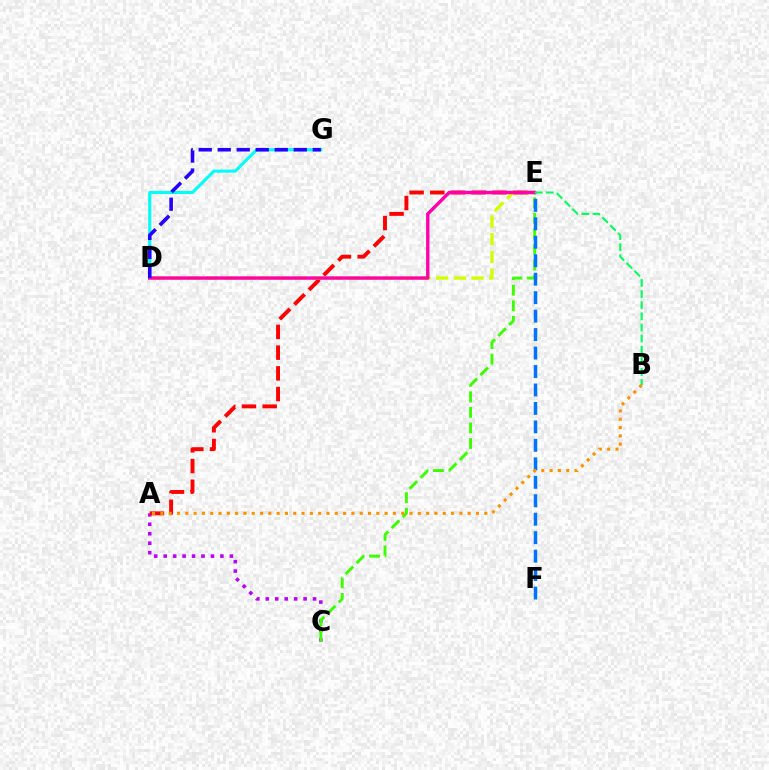{('A', 'C'): [{'color': '#b900ff', 'line_style': 'dotted', 'thickness': 2.57}], ('A', 'E'): [{'color': '#ff0000', 'line_style': 'dashed', 'thickness': 2.81}], ('D', 'G'): [{'color': '#00fff6', 'line_style': 'solid', 'thickness': 2.24}, {'color': '#2500ff', 'line_style': 'dashed', 'thickness': 2.58}], ('D', 'E'): [{'color': '#d1ff00', 'line_style': 'dashed', 'thickness': 2.41}, {'color': '#ff00ac', 'line_style': 'solid', 'thickness': 2.43}], ('C', 'E'): [{'color': '#3dff00', 'line_style': 'dashed', 'thickness': 2.11}], ('E', 'F'): [{'color': '#0074ff', 'line_style': 'dashed', 'thickness': 2.51}], ('B', 'E'): [{'color': '#00ff5c', 'line_style': 'dashed', 'thickness': 1.51}], ('A', 'B'): [{'color': '#ff9400', 'line_style': 'dotted', 'thickness': 2.26}]}